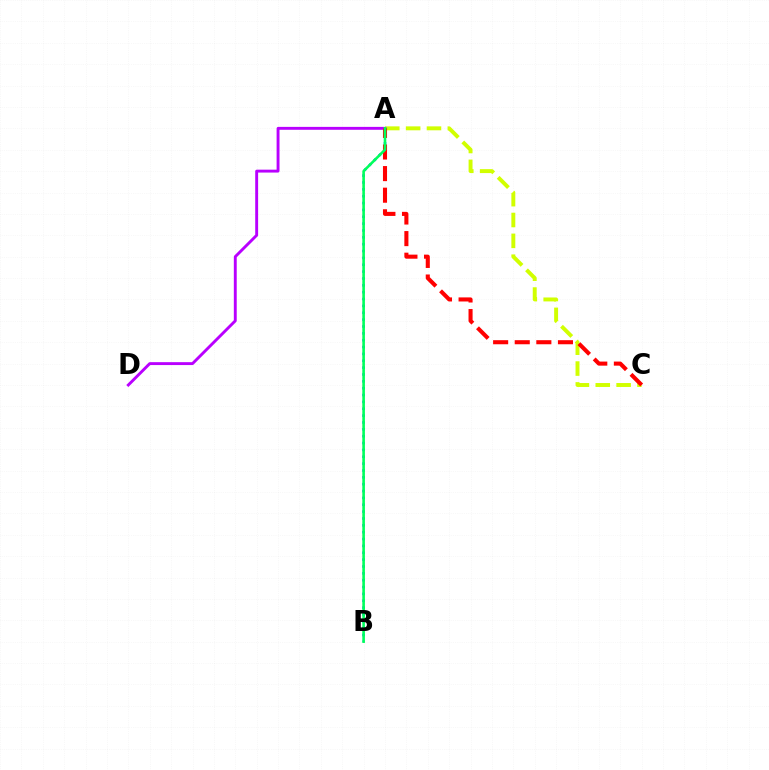{('A', 'C'): [{'color': '#d1ff00', 'line_style': 'dashed', 'thickness': 2.83}, {'color': '#ff0000', 'line_style': 'dashed', 'thickness': 2.93}], ('A', 'D'): [{'color': '#b900ff', 'line_style': 'solid', 'thickness': 2.09}], ('A', 'B'): [{'color': '#0074ff', 'line_style': 'dotted', 'thickness': 1.86}, {'color': '#00ff5c', 'line_style': 'solid', 'thickness': 1.87}]}